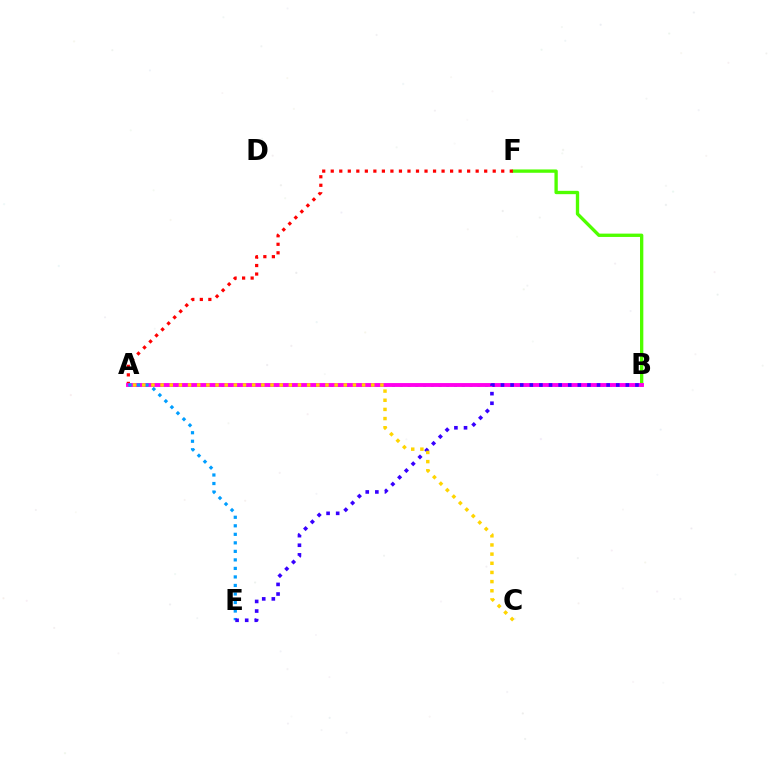{('B', 'F'): [{'color': '#4fff00', 'line_style': 'solid', 'thickness': 2.4}], ('A', 'B'): [{'color': '#00ff86', 'line_style': 'dotted', 'thickness': 2.11}, {'color': '#ff00ed', 'line_style': 'solid', 'thickness': 2.79}], ('A', 'F'): [{'color': '#ff0000', 'line_style': 'dotted', 'thickness': 2.32}], ('A', 'E'): [{'color': '#009eff', 'line_style': 'dotted', 'thickness': 2.32}], ('B', 'E'): [{'color': '#3700ff', 'line_style': 'dotted', 'thickness': 2.61}], ('A', 'C'): [{'color': '#ffd500', 'line_style': 'dotted', 'thickness': 2.49}]}